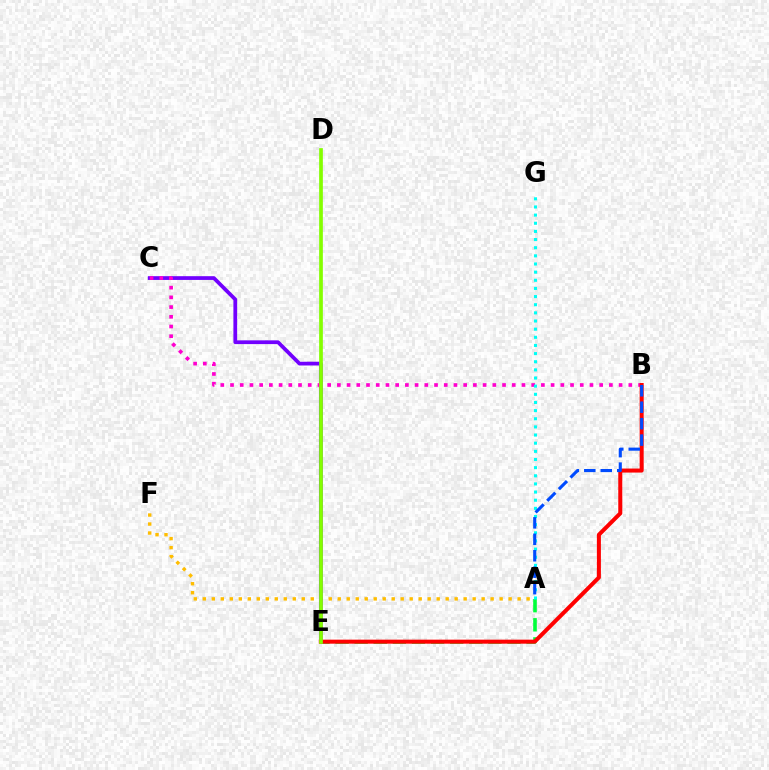{('A', 'E'): [{'color': '#00ff39', 'line_style': 'dashed', 'thickness': 2.6}], ('A', 'F'): [{'color': '#ffbd00', 'line_style': 'dotted', 'thickness': 2.44}], ('C', 'E'): [{'color': '#7200ff', 'line_style': 'solid', 'thickness': 2.7}], ('B', 'C'): [{'color': '#ff00cf', 'line_style': 'dotted', 'thickness': 2.64}], ('B', 'E'): [{'color': '#ff0000', 'line_style': 'solid', 'thickness': 2.89}], ('A', 'G'): [{'color': '#00fff6', 'line_style': 'dotted', 'thickness': 2.21}], ('A', 'B'): [{'color': '#004bff', 'line_style': 'dashed', 'thickness': 2.24}], ('D', 'E'): [{'color': '#84ff00', 'line_style': 'solid', 'thickness': 2.67}]}